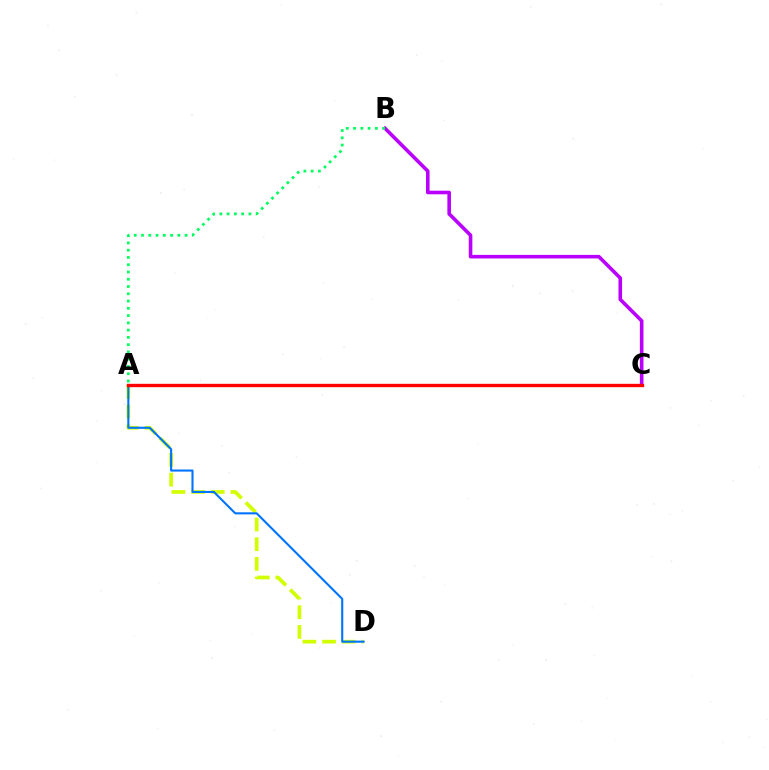{('B', 'C'): [{'color': '#b900ff', 'line_style': 'solid', 'thickness': 2.59}], ('A', 'B'): [{'color': '#00ff5c', 'line_style': 'dotted', 'thickness': 1.97}], ('A', 'D'): [{'color': '#d1ff00', 'line_style': 'dashed', 'thickness': 2.67}, {'color': '#0074ff', 'line_style': 'solid', 'thickness': 1.51}], ('A', 'C'): [{'color': '#ff0000', 'line_style': 'solid', 'thickness': 2.42}]}